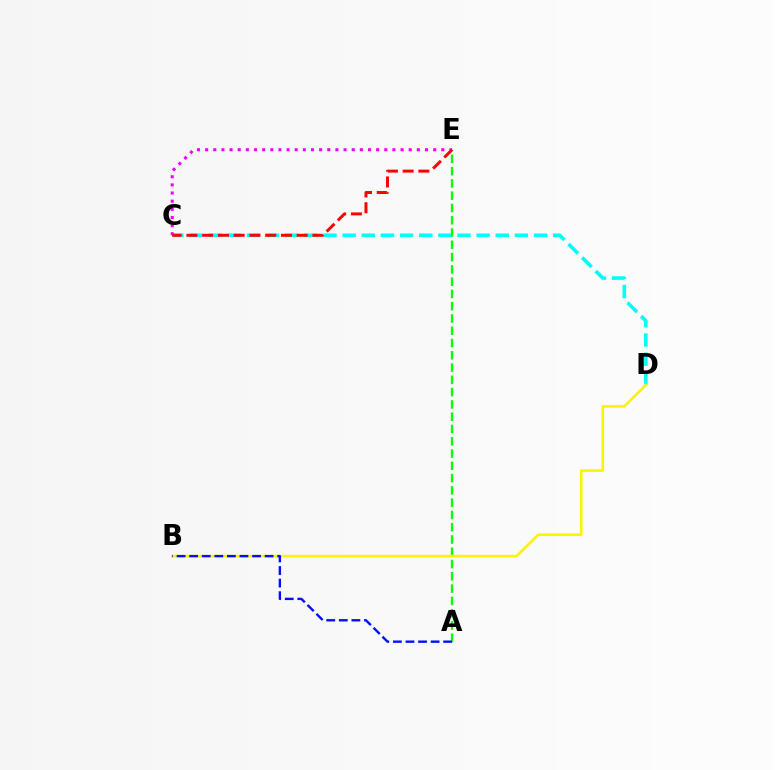{('C', 'D'): [{'color': '#00fff6', 'line_style': 'dashed', 'thickness': 2.6}], ('A', 'E'): [{'color': '#08ff00', 'line_style': 'dashed', 'thickness': 1.67}], ('B', 'D'): [{'color': '#fcf500', 'line_style': 'solid', 'thickness': 1.9}], ('A', 'B'): [{'color': '#0010ff', 'line_style': 'dashed', 'thickness': 1.71}], ('C', 'E'): [{'color': '#ee00ff', 'line_style': 'dotted', 'thickness': 2.21}, {'color': '#ff0000', 'line_style': 'dashed', 'thickness': 2.14}]}